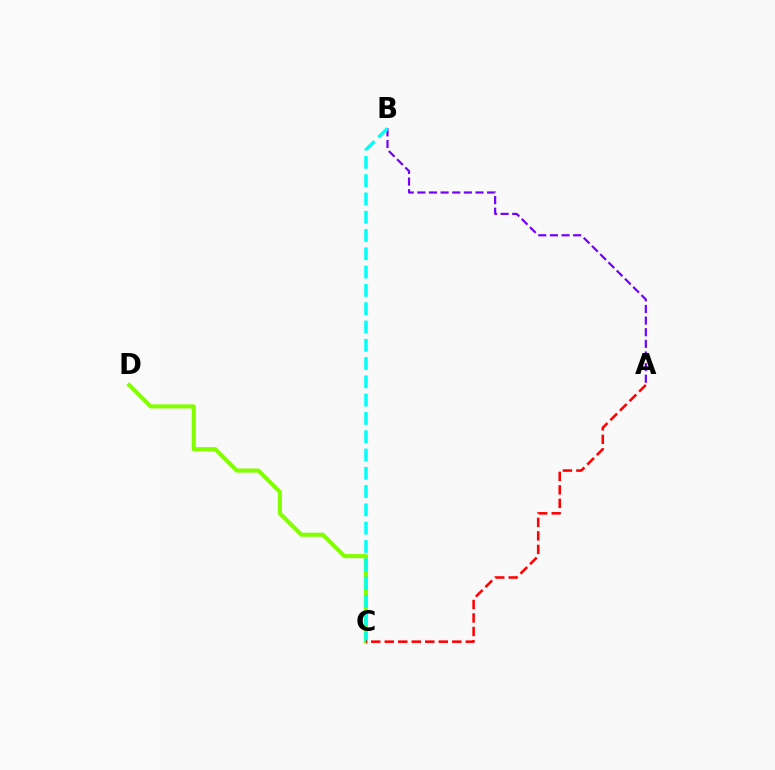{('C', 'D'): [{'color': '#84ff00', 'line_style': 'solid', 'thickness': 2.95}], ('A', 'B'): [{'color': '#7200ff', 'line_style': 'dashed', 'thickness': 1.58}], ('B', 'C'): [{'color': '#00fff6', 'line_style': 'dashed', 'thickness': 2.48}], ('A', 'C'): [{'color': '#ff0000', 'line_style': 'dashed', 'thickness': 1.83}]}